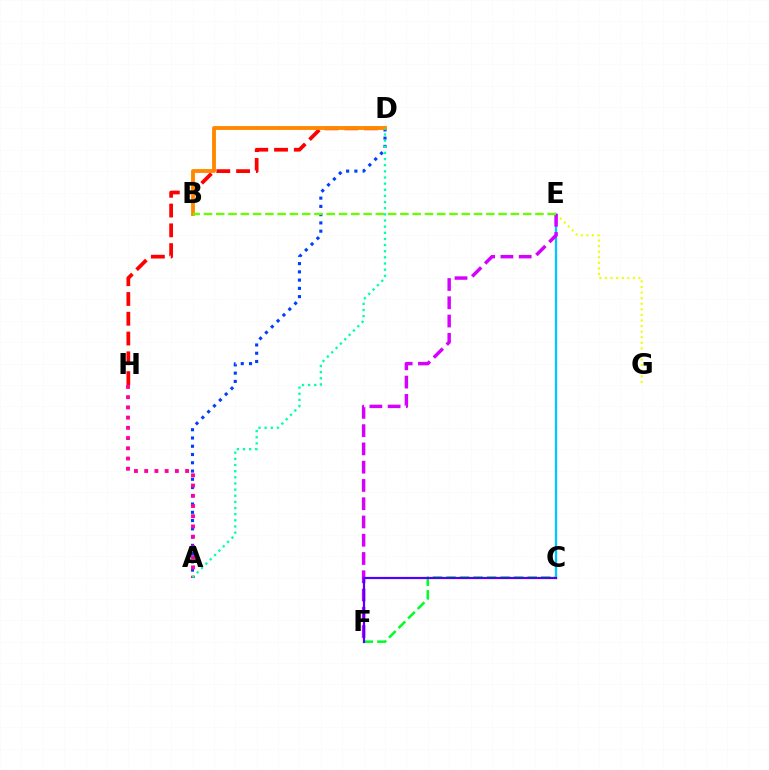{('D', 'H'): [{'color': '#ff0000', 'line_style': 'dashed', 'thickness': 2.69}], ('A', 'D'): [{'color': '#003fff', 'line_style': 'dotted', 'thickness': 2.24}, {'color': '#00ffaf', 'line_style': 'dotted', 'thickness': 1.67}], ('A', 'H'): [{'color': '#ff00a0', 'line_style': 'dotted', 'thickness': 2.78}], ('B', 'D'): [{'color': '#ff8800', 'line_style': 'solid', 'thickness': 2.78}], ('C', 'E'): [{'color': '#00c7ff', 'line_style': 'solid', 'thickness': 1.66}], ('E', 'G'): [{'color': '#eeff00', 'line_style': 'dotted', 'thickness': 1.52}], ('C', 'F'): [{'color': '#00ff27', 'line_style': 'dashed', 'thickness': 1.84}, {'color': '#4f00ff', 'line_style': 'solid', 'thickness': 1.6}], ('E', 'F'): [{'color': '#d600ff', 'line_style': 'dashed', 'thickness': 2.48}], ('B', 'E'): [{'color': '#66ff00', 'line_style': 'dashed', 'thickness': 1.67}]}